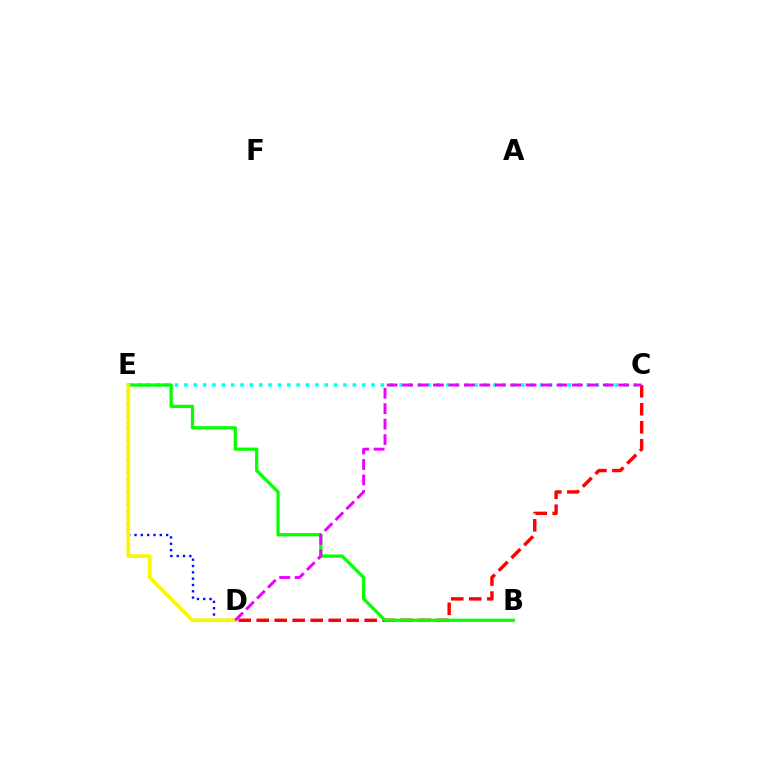{('C', 'D'): [{'color': '#ff0000', 'line_style': 'dashed', 'thickness': 2.44}, {'color': '#ee00ff', 'line_style': 'dashed', 'thickness': 2.1}], ('C', 'E'): [{'color': '#00fff6', 'line_style': 'dotted', 'thickness': 2.54}], ('B', 'E'): [{'color': '#08ff00', 'line_style': 'solid', 'thickness': 2.34}], ('D', 'E'): [{'color': '#0010ff', 'line_style': 'dotted', 'thickness': 1.72}, {'color': '#fcf500', 'line_style': 'solid', 'thickness': 2.65}]}